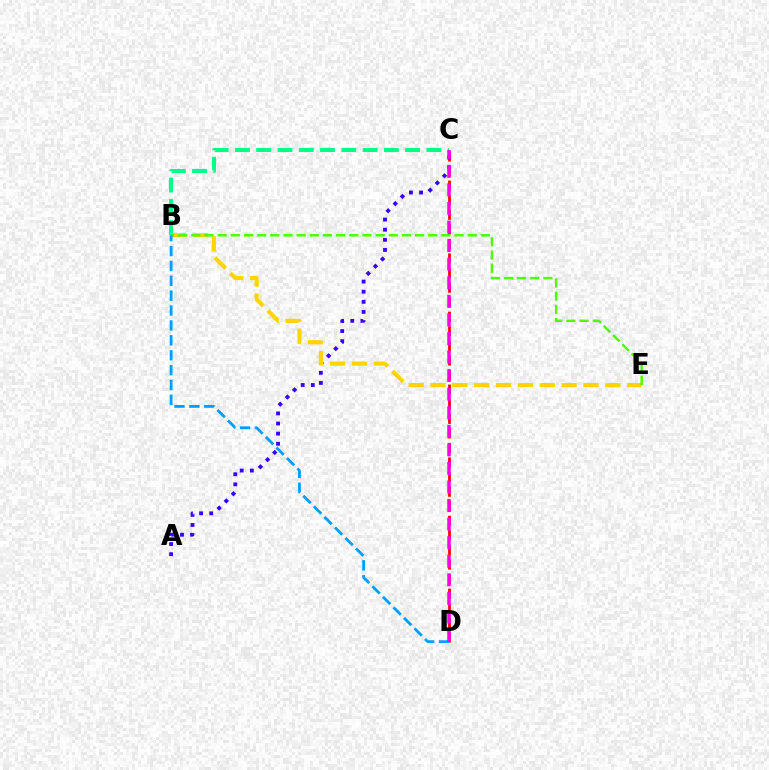{('C', 'D'): [{'color': '#ff0000', 'line_style': 'dashed', 'thickness': 1.98}, {'color': '#ff00ed', 'line_style': 'dashed', 'thickness': 2.52}], ('B', 'C'): [{'color': '#00ff86', 'line_style': 'dashed', 'thickness': 2.89}], ('A', 'C'): [{'color': '#3700ff', 'line_style': 'dotted', 'thickness': 2.75}], ('B', 'E'): [{'color': '#ffd500', 'line_style': 'dashed', 'thickness': 2.97}, {'color': '#4fff00', 'line_style': 'dashed', 'thickness': 1.79}], ('B', 'D'): [{'color': '#009eff', 'line_style': 'dashed', 'thickness': 2.02}]}